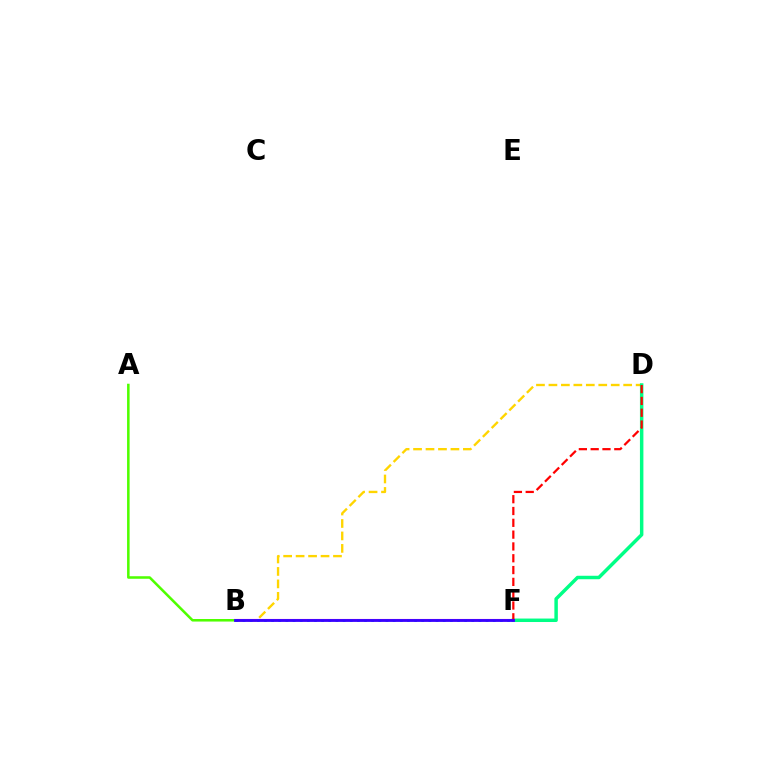{('B', 'D'): [{'color': '#ffd500', 'line_style': 'dashed', 'thickness': 1.69}], ('D', 'F'): [{'color': '#00ff86', 'line_style': 'solid', 'thickness': 2.5}, {'color': '#ff0000', 'line_style': 'dashed', 'thickness': 1.6}], ('B', 'F'): [{'color': '#ff00ed', 'line_style': 'solid', 'thickness': 1.52}, {'color': '#009eff', 'line_style': 'dotted', 'thickness': 1.94}, {'color': '#3700ff', 'line_style': 'solid', 'thickness': 2.02}], ('A', 'B'): [{'color': '#4fff00', 'line_style': 'solid', 'thickness': 1.83}]}